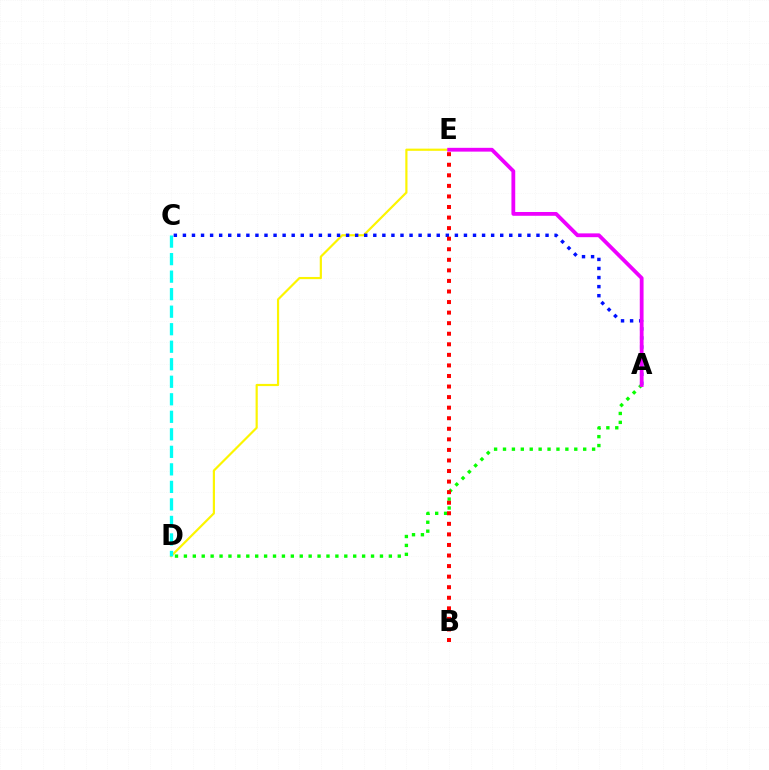{('D', 'E'): [{'color': '#fcf500', 'line_style': 'solid', 'thickness': 1.57}], ('A', 'C'): [{'color': '#0010ff', 'line_style': 'dotted', 'thickness': 2.46}], ('C', 'D'): [{'color': '#00fff6', 'line_style': 'dashed', 'thickness': 2.38}], ('A', 'D'): [{'color': '#08ff00', 'line_style': 'dotted', 'thickness': 2.42}], ('A', 'E'): [{'color': '#ee00ff', 'line_style': 'solid', 'thickness': 2.73}], ('B', 'E'): [{'color': '#ff0000', 'line_style': 'dotted', 'thickness': 2.87}]}